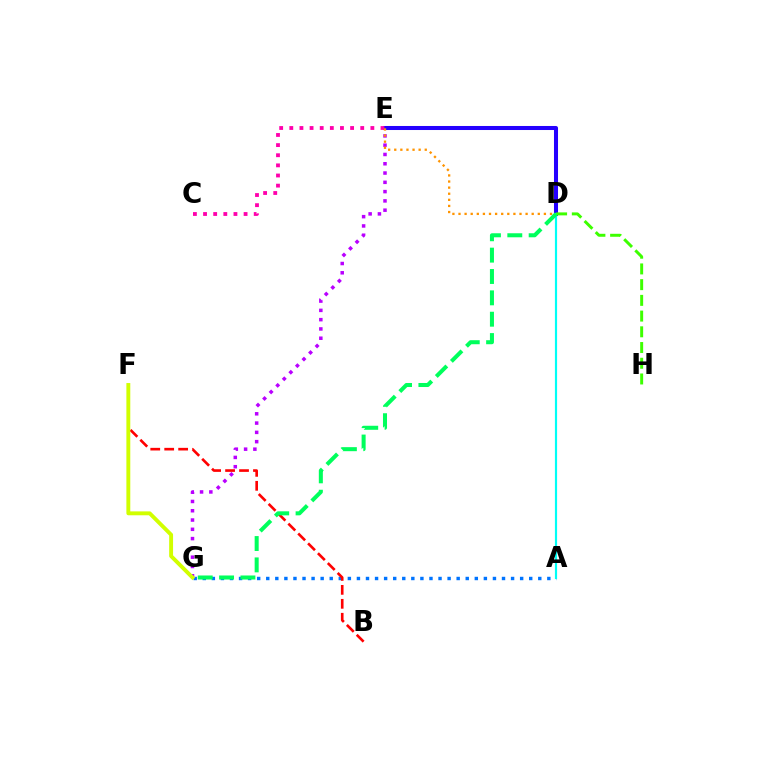{('D', 'E'): [{'color': '#2500ff', 'line_style': 'solid', 'thickness': 2.91}, {'color': '#ff9400', 'line_style': 'dotted', 'thickness': 1.66}], ('C', 'E'): [{'color': '#ff00ac', 'line_style': 'dotted', 'thickness': 2.75}], ('A', 'G'): [{'color': '#0074ff', 'line_style': 'dotted', 'thickness': 2.46}], ('E', 'G'): [{'color': '#b900ff', 'line_style': 'dotted', 'thickness': 2.52}], ('A', 'D'): [{'color': '#00fff6', 'line_style': 'solid', 'thickness': 1.57}], ('B', 'F'): [{'color': '#ff0000', 'line_style': 'dashed', 'thickness': 1.89}], ('F', 'G'): [{'color': '#d1ff00', 'line_style': 'solid', 'thickness': 2.8}], ('D', 'H'): [{'color': '#3dff00', 'line_style': 'dashed', 'thickness': 2.14}], ('D', 'G'): [{'color': '#00ff5c', 'line_style': 'dashed', 'thickness': 2.9}]}